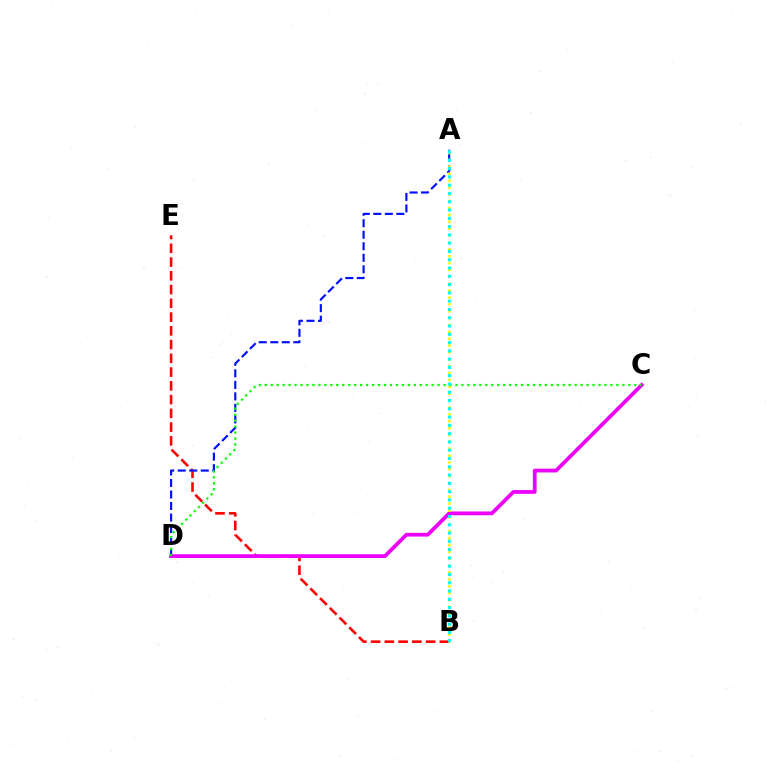{('B', 'E'): [{'color': '#ff0000', 'line_style': 'dashed', 'thickness': 1.87}], ('A', 'D'): [{'color': '#0010ff', 'line_style': 'dashed', 'thickness': 1.56}], ('C', 'D'): [{'color': '#ee00ff', 'line_style': 'solid', 'thickness': 2.71}, {'color': '#08ff00', 'line_style': 'dotted', 'thickness': 1.62}], ('A', 'B'): [{'color': '#fcf500', 'line_style': 'dotted', 'thickness': 1.87}, {'color': '#00fff6', 'line_style': 'dotted', 'thickness': 2.25}]}